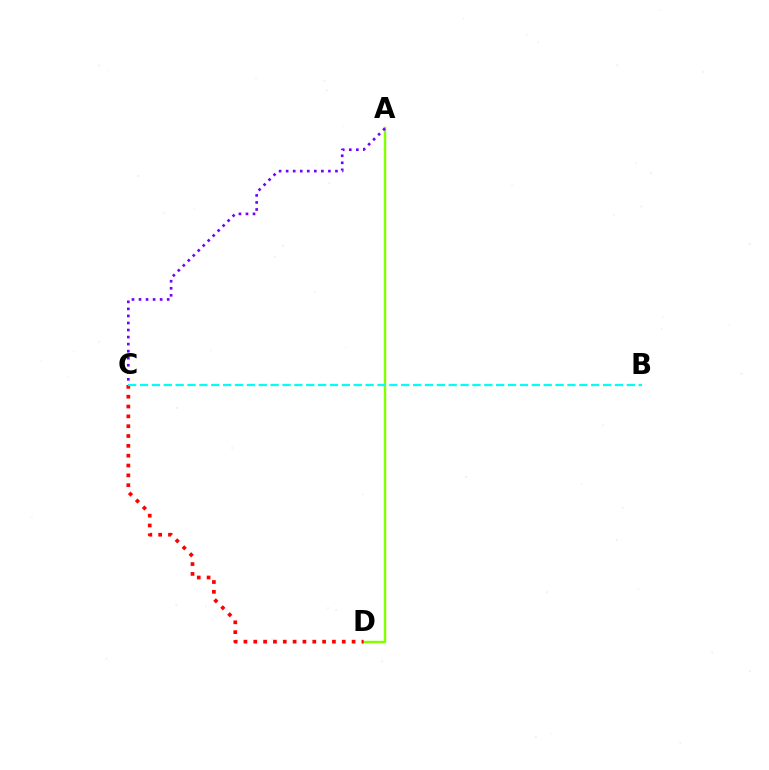{('A', 'D'): [{'color': '#84ff00', 'line_style': 'solid', 'thickness': 1.76}], ('C', 'D'): [{'color': '#ff0000', 'line_style': 'dotted', 'thickness': 2.67}], ('A', 'C'): [{'color': '#7200ff', 'line_style': 'dotted', 'thickness': 1.91}], ('B', 'C'): [{'color': '#00fff6', 'line_style': 'dashed', 'thickness': 1.61}]}